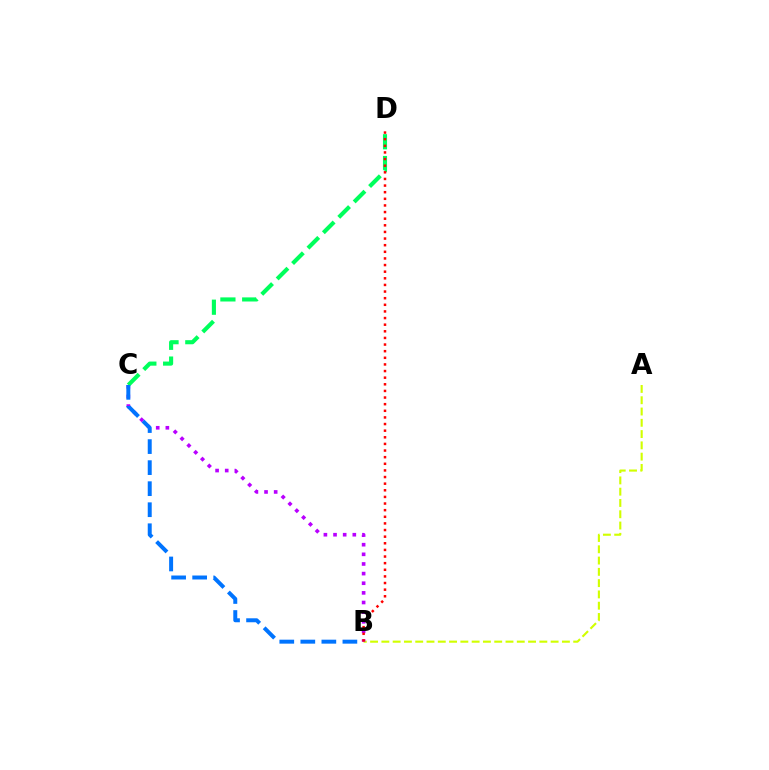{('A', 'B'): [{'color': '#d1ff00', 'line_style': 'dashed', 'thickness': 1.53}], ('B', 'C'): [{'color': '#b900ff', 'line_style': 'dotted', 'thickness': 2.62}, {'color': '#0074ff', 'line_style': 'dashed', 'thickness': 2.86}], ('C', 'D'): [{'color': '#00ff5c', 'line_style': 'dashed', 'thickness': 2.96}], ('B', 'D'): [{'color': '#ff0000', 'line_style': 'dotted', 'thickness': 1.8}]}